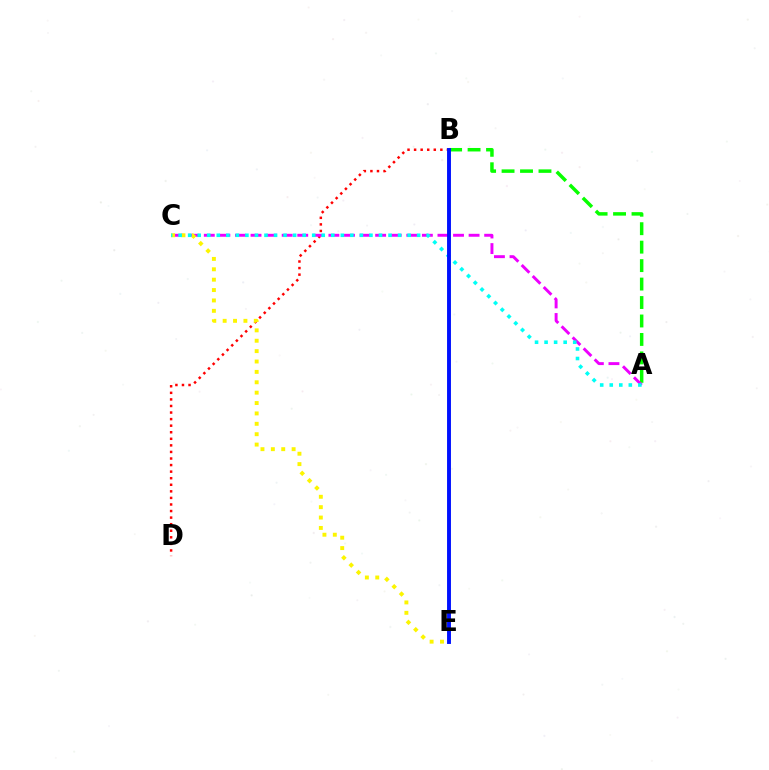{('B', 'D'): [{'color': '#ff0000', 'line_style': 'dotted', 'thickness': 1.78}], ('A', 'B'): [{'color': '#08ff00', 'line_style': 'dashed', 'thickness': 2.51}], ('A', 'C'): [{'color': '#ee00ff', 'line_style': 'dashed', 'thickness': 2.12}, {'color': '#00fff6', 'line_style': 'dotted', 'thickness': 2.59}], ('C', 'E'): [{'color': '#fcf500', 'line_style': 'dotted', 'thickness': 2.82}], ('B', 'E'): [{'color': '#0010ff', 'line_style': 'solid', 'thickness': 2.81}]}